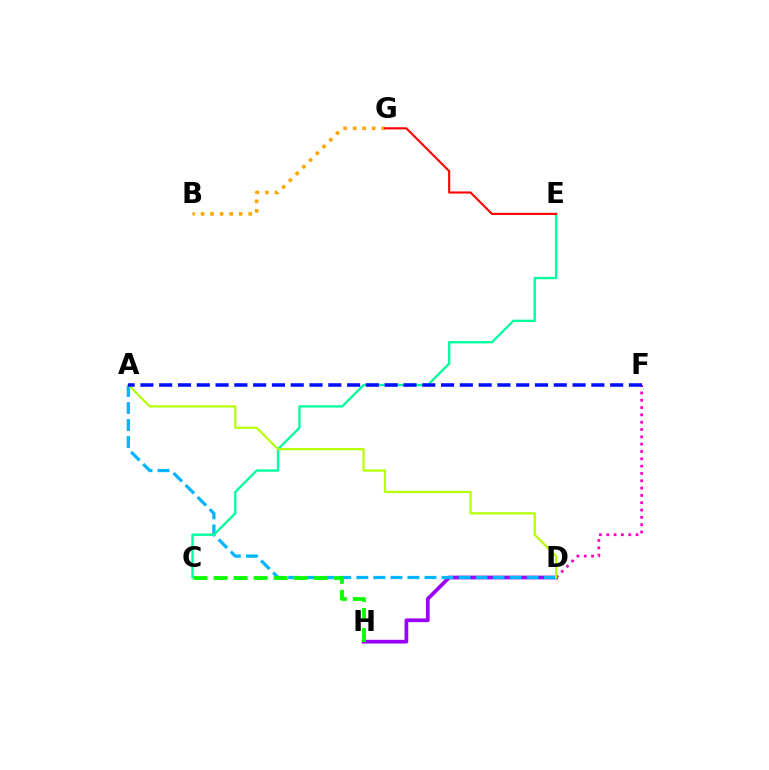{('D', 'H'): [{'color': '#9b00ff', 'line_style': 'solid', 'thickness': 2.68}], ('D', 'F'): [{'color': '#ff00bd', 'line_style': 'dotted', 'thickness': 1.99}], ('A', 'D'): [{'color': '#00b5ff', 'line_style': 'dashed', 'thickness': 2.32}, {'color': '#b3ff00', 'line_style': 'solid', 'thickness': 1.58}], ('B', 'G'): [{'color': '#ffa500', 'line_style': 'dotted', 'thickness': 2.59}], ('C', 'E'): [{'color': '#00ff9d', 'line_style': 'solid', 'thickness': 1.68}], ('C', 'H'): [{'color': '#08ff00', 'line_style': 'dashed', 'thickness': 2.72}], ('E', 'G'): [{'color': '#ff0000', 'line_style': 'solid', 'thickness': 1.52}], ('A', 'F'): [{'color': '#0010ff', 'line_style': 'dashed', 'thickness': 2.55}]}